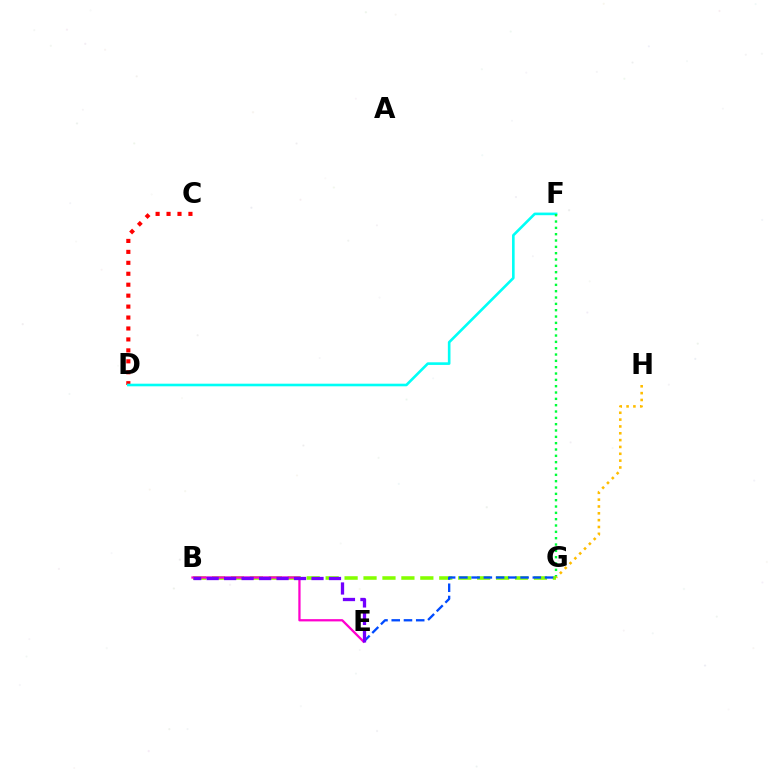{('C', 'D'): [{'color': '#ff0000', 'line_style': 'dotted', 'thickness': 2.97}], ('B', 'G'): [{'color': '#84ff00', 'line_style': 'dashed', 'thickness': 2.57}], ('D', 'F'): [{'color': '#00fff6', 'line_style': 'solid', 'thickness': 1.89}], ('F', 'G'): [{'color': '#00ff39', 'line_style': 'dotted', 'thickness': 1.72}], ('E', 'G'): [{'color': '#004bff', 'line_style': 'dashed', 'thickness': 1.66}], ('G', 'H'): [{'color': '#ffbd00', 'line_style': 'dotted', 'thickness': 1.86}], ('B', 'E'): [{'color': '#ff00cf', 'line_style': 'solid', 'thickness': 1.63}, {'color': '#7200ff', 'line_style': 'dashed', 'thickness': 2.37}]}